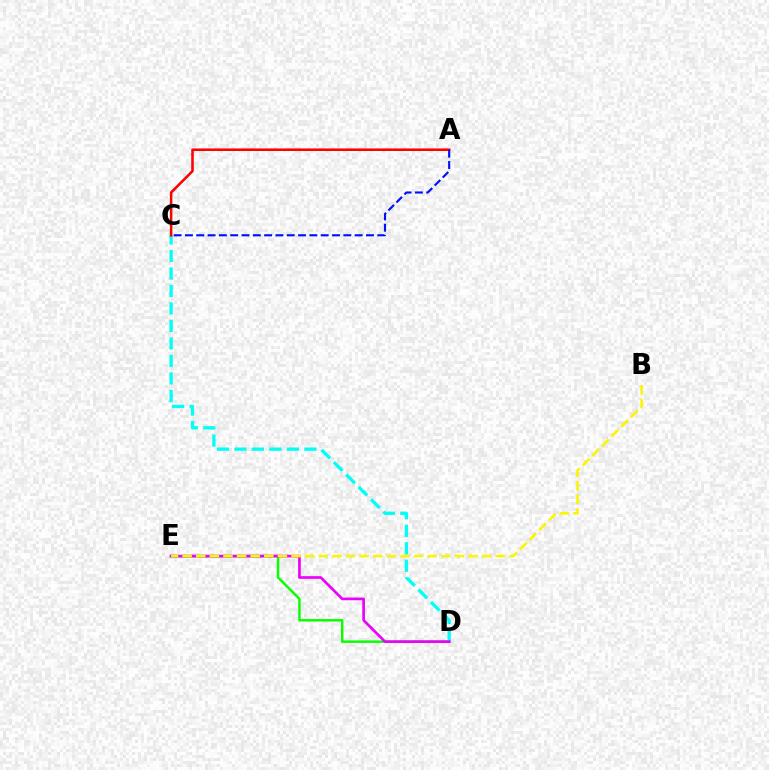{('D', 'E'): [{'color': '#08ff00', 'line_style': 'solid', 'thickness': 1.77}, {'color': '#ee00ff', 'line_style': 'solid', 'thickness': 1.94}], ('C', 'D'): [{'color': '#00fff6', 'line_style': 'dashed', 'thickness': 2.38}], ('B', 'E'): [{'color': '#fcf500', 'line_style': 'dashed', 'thickness': 1.85}], ('A', 'C'): [{'color': '#ff0000', 'line_style': 'solid', 'thickness': 1.83}, {'color': '#0010ff', 'line_style': 'dashed', 'thickness': 1.54}]}